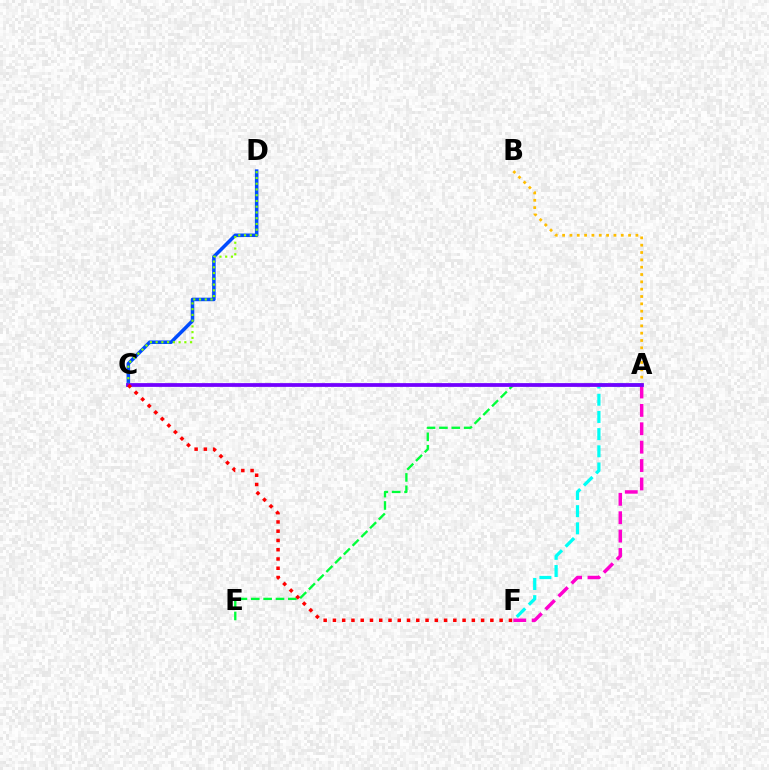{('A', 'E'): [{'color': '#00ff39', 'line_style': 'dashed', 'thickness': 1.68}], ('A', 'B'): [{'color': '#ffbd00', 'line_style': 'dotted', 'thickness': 1.99}], ('C', 'D'): [{'color': '#004bff', 'line_style': 'solid', 'thickness': 2.54}, {'color': '#84ff00', 'line_style': 'dotted', 'thickness': 1.56}], ('A', 'F'): [{'color': '#00fff6', 'line_style': 'dashed', 'thickness': 2.33}, {'color': '#ff00cf', 'line_style': 'dashed', 'thickness': 2.5}], ('A', 'C'): [{'color': '#7200ff', 'line_style': 'solid', 'thickness': 2.7}], ('C', 'F'): [{'color': '#ff0000', 'line_style': 'dotted', 'thickness': 2.52}]}